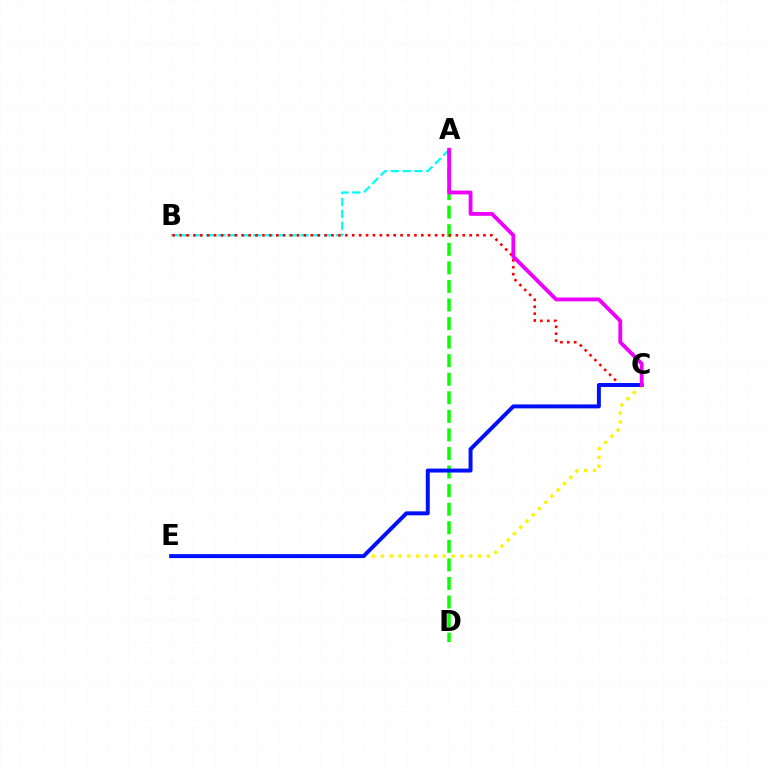{('A', 'B'): [{'color': '#00fff6', 'line_style': 'dashed', 'thickness': 1.61}], ('A', 'D'): [{'color': '#08ff00', 'line_style': 'dashed', 'thickness': 2.52}], ('B', 'C'): [{'color': '#ff0000', 'line_style': 'dotted', 'thickness': 1.88}], ('C', 'E'): [{'color': '#fcf500', 'line_style': 'dotted', 'thickness': 2.4}, {'color': '#0010ff', 'line_style': 'solid', 'thickness': 2.85}], ('A', 'C'): [{'color': '#ee00ff', 'line_style': 'solid', 'thickness': 2.77}]}